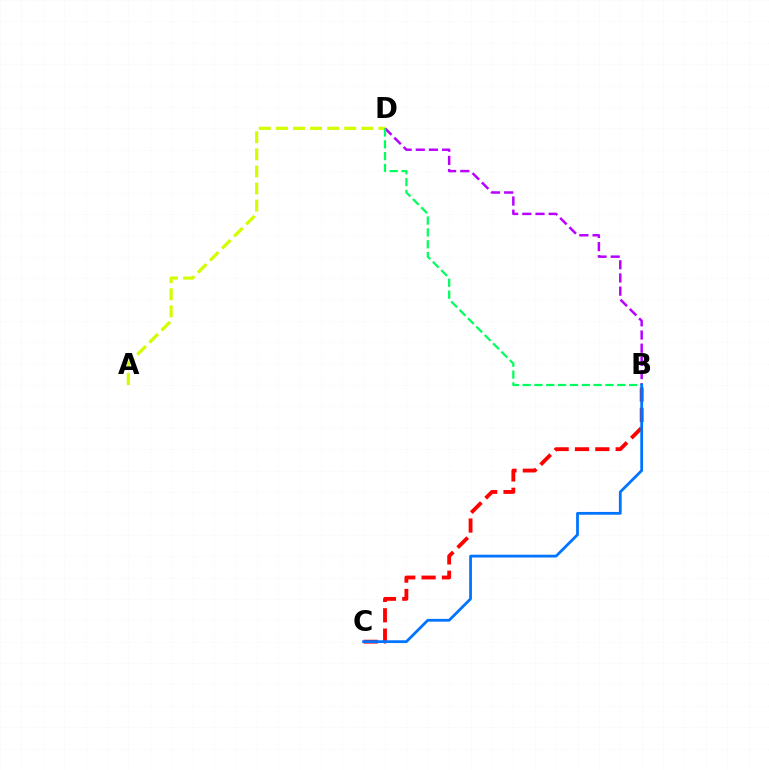{('A', 'D'): [{'color': '#d1ff00', 'line_style': 'dashed', 'thickness': 2.32}], ('B', 'C'): [{'color': '#ff0000', 'line_style': 'dashed', 'thickness': 2.76}, {'color': '#0074ff', 'line_style': 'solid', 'thickness': 1.99}], ('B', 'D'): [{'color': '#b900ff', 'line_style': 'dashed', 'thickness': 1.79}, {'color': '#00ff5c', 'line_style': 'dashed', 'thickness': 1.61}]}